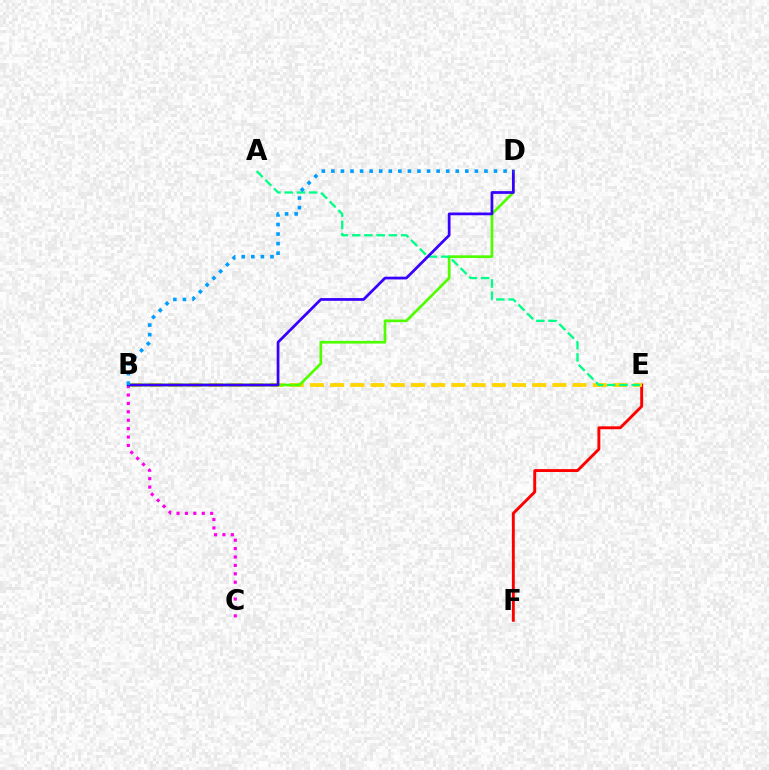{('E', 'F'): [{'color': '#ff0000', 'line_style': 'solid', 'thickness': 2.09}], ('B', 'E'): [{'color': '#ffd500', 'line_style': 'dashed', 'thickness': 2.75}], ('B', 'C'): [{'color': '#ff00ed', 'line_style': 'dotted', 'thickness': 2.28}], ('B', 'D'): [{'color': '#4fff00', 'line_style': 'solid', 'thickness': 1.96}, {'color': '#3700ff', 'line_style': 'solid', 'thickness': 1.97}, {'color': '#009eff', 'line_style': 'dotted', 'thickness': 2.6}], ('A', 'E'): [{'color': '#00ff86', 'line_style': 'dashed', 'thickness': 1.66}]}